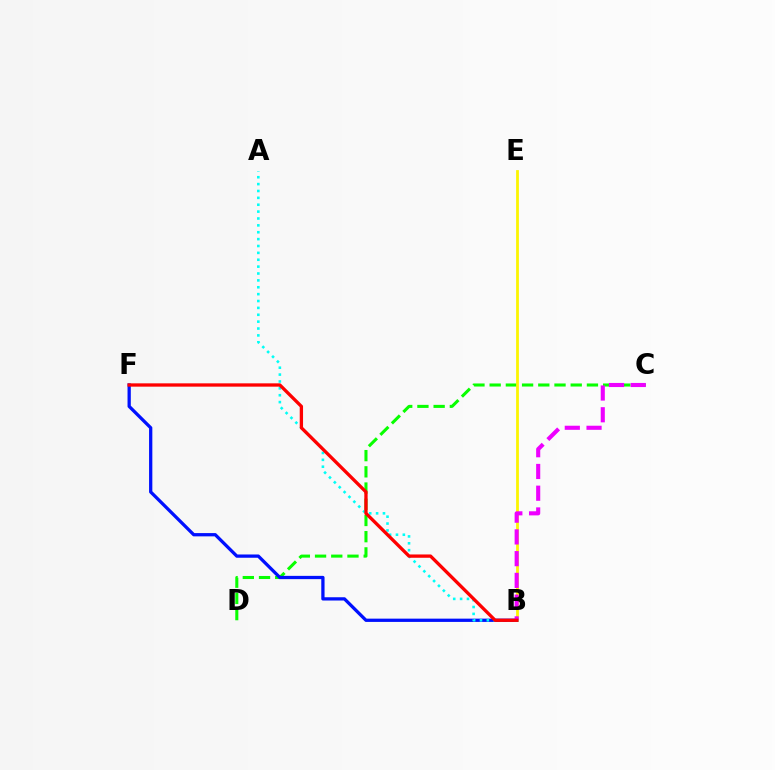{('C', 'D'): [{'color': '#08ff00', 'line_style': 'dashed', 'thickness': 2.2}], ('B', 'E'): [{'color': '#fcf500', 'line_style': 'solid', 'thickness': 2.0}], ('B', 'F'): [{'color': '#0010ff', 'line_style': 'solid', 'thickness': 2.36}, {'color': '#ff0000', 'line_style': 'solid', 'thickness': 2.38}], ('A', 'B'): [{'color': '#00fff6', 'line_style': 'dotted', 'thickness': 1.87}], ('B', 'C'): [{'color': '#ee00ff', 'line_style': 'dashed', 'thickness': 2.95}]}